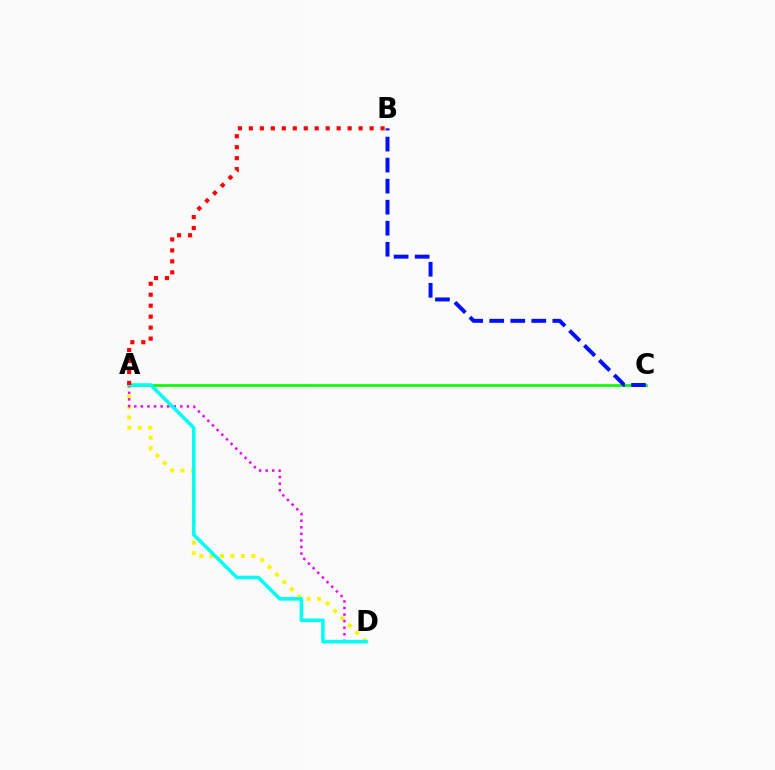{('A', 'D'): [{'color': '#fcf500', 'line_style': 'dotted', 'thickness': 2.83}, {'color': '#ee00ff', 'line_style': 'dotted', 'thickness': 1.79}, {'color': '#00fff6', 'line_style': 'solid', 'thickness': 2.55}], ('A', 'C'): [{'color': '#08ff00', 'line_style': 'solid', 'thickness': 1.95}], ('B', 'C'): [{'color': '#0010ff', 'line_style': 'dashed', 'thickness': 2.86}], ('A', 'B'): [{'color': '#ff0000', 'line_style': 'dotted', 'thickness': 2.98}]}